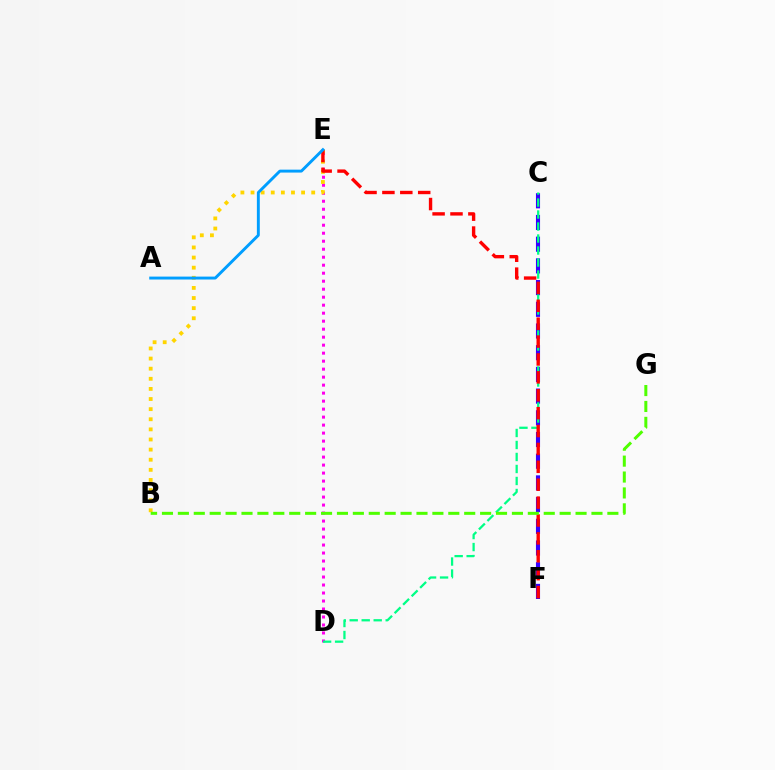{('D', 'E'): [{'color': '#ff00ed', 'line_style': 'dotted', 'thickness': 2.17}], ('C', 'F'): [{'color': '#3700ff', 'line_style': 'dashed', 'thickness': 2.95}], ('C', 'D'): [{'color': '#00ff86', 'line_style': 'dashed', 'thickness': 1.63}], ('B', 'E'): [{'color': '#ffd500', 'line_style': 'dotted', 'thickness': 2.75}], ('E', 'F'): [{'color': '#ff0000', 'line_style': 'dashed', 'thickness': 2.43}], ('A', 'E'): [{'color': '#009eff', 'line_style': 'solid', 'thickness': 2.1}], ('B', 'G'): [{'color': '#4fff00', 'line_style': 'dashed', 'thickness': 2.16}]}